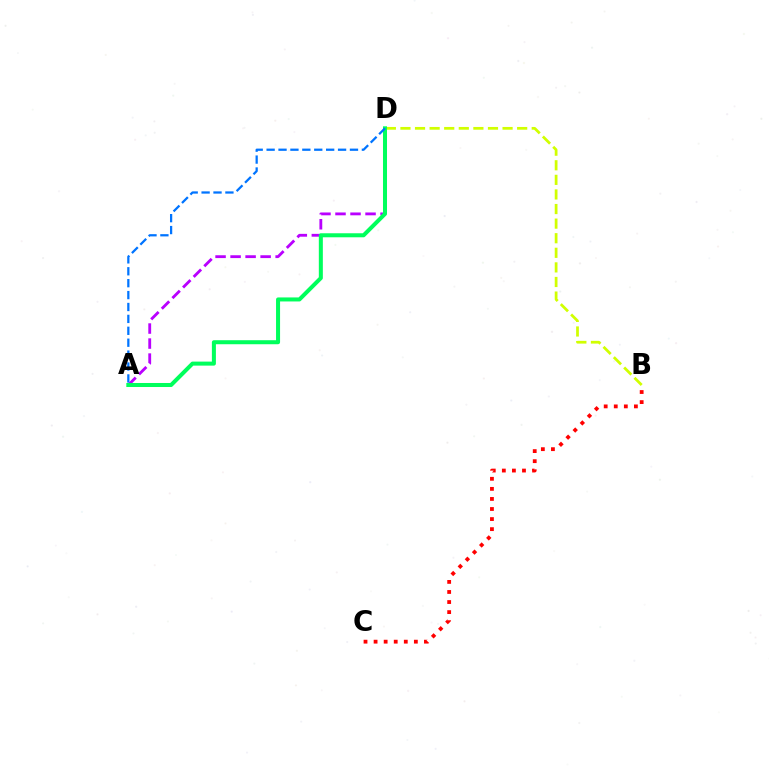{('A', 'D'): [{'color': '#b900ff', 'line_style': 'dashed', 'thickness': 2.04}, {'color': '#00ff5c', 'line_style': 'solid', 'thickness': 2.9}, {'color': '#0074ff', 'line_style': 'dashed', 'thickness': 1.62}], ('B', 'D'): [{'color': '#d1ff00', 'line_style': 'dashed', 'thickness': 1.98}], ('B', 'C'): [{'color': '#ff0000', 'line_style': 'dotted', 'thickness': 2.74}]}